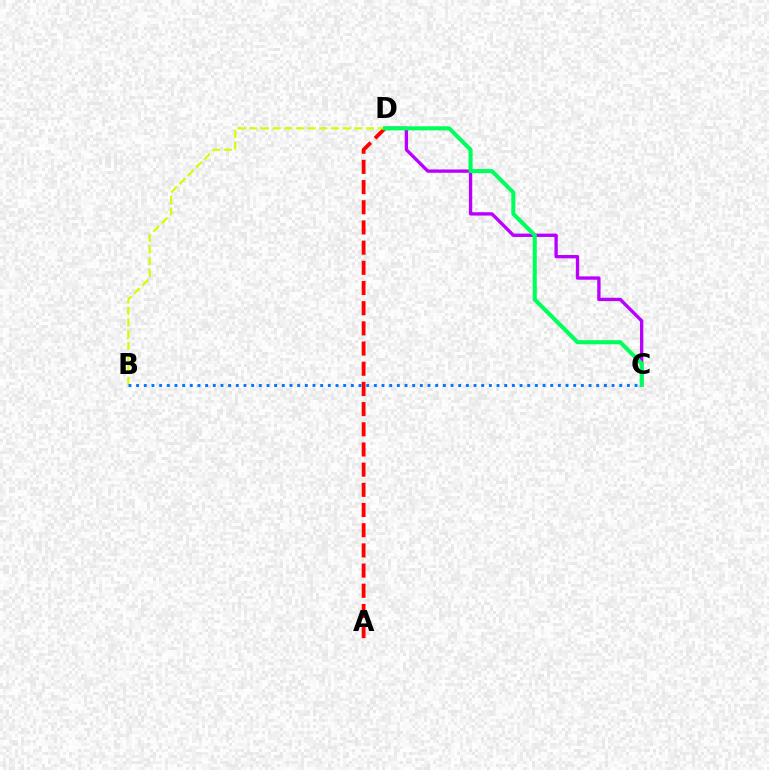{('C', 'D'): [{'color': '#b900ff', 'line_style': 'solid', 'thickness': 2.41}, {'color': '#00ff5c', 'line_style': 'solid', 'thickness': 2.94}], ('A', 'D'): [{'color': '#ff0000', 'line_style': 'dashed', 'thickness': 2.74}], ('B', 'D'): [{'color': '#d1ff00', 'line_style': 'dashed', 'thickness': 1.59}], ('B', 'C'): [{'color': '#0074ff', 'line_style': 'dotted', 'thickness': 2.08}]}